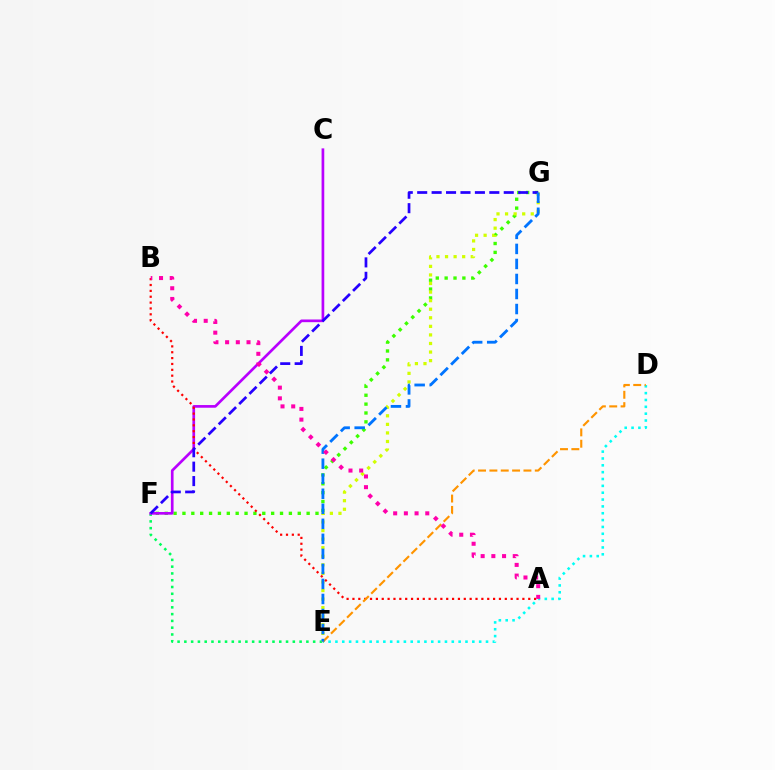{('F', 'G'): [{'color': '#3dff00', 'line_style': 'dotted', 'thickness': 2.41}, {'color': '#2500ff', 'line_style': 'dashed', 'thickness': 1.96}], ('E', 'F'): [{'color': '#00ff5c', 'line_style': 'dotted', 'thickness': 1.84}], ('D', 'E'): [{'color': '#00fff6', 'line_style': 'dotted', 'thickness': 1.86}, {'color': '#ff9400', 'line_style': 'dashed', 'thickness': 1.54}], ('C', 'F'): [{'color': '#b900ff', 'line_style': 'solid', 'thickness': 1.93}], ('E', 'G'): [{'color': '#d1ff00', 'line_style': 'dotted', 'thickness': 2.33}, {'color': '#0074ff', 'line_style': 'dashed', 'thickness': 2.04}], ('A', 'B'): [{'color': '#ff0000', 'line_style': 'dotted', 'thickness': 1.59}, {'color': '#ff00ac', 'line_style': 'dotted', 'thickness': 2.91}]}